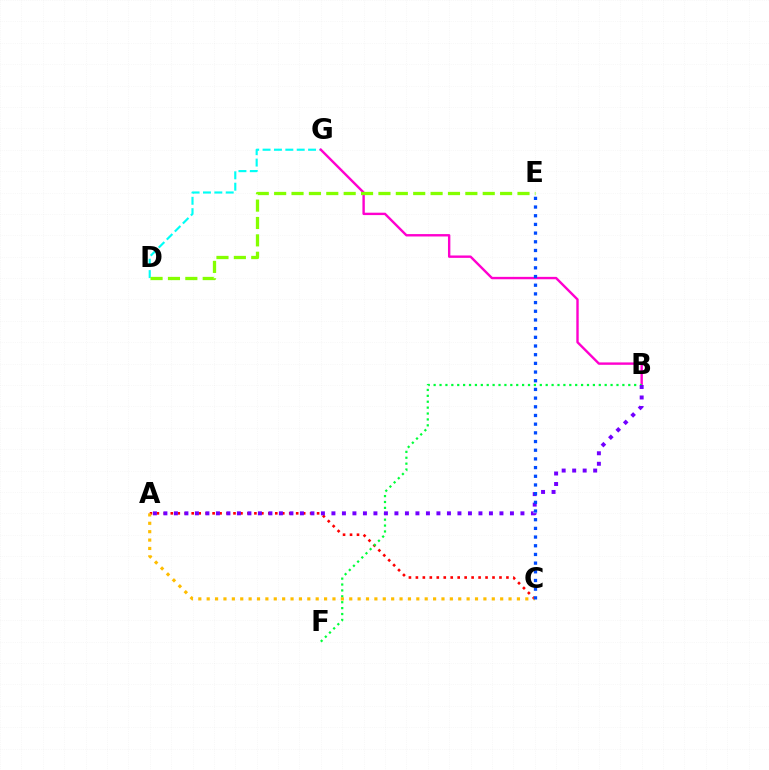{('D', 'G'): [{'color': '#00fff6', 'line_style': 'dashed', 'thickness': 1.55}], ('B', 'G'): [{'color': '#ff00cf', 'line_style': 'solid', 'thickness': 1.72}], ('D', 'E'): [{'color': '#84ff00', 'line_style': 'dashed', 'thickness': 2.36}], ('A', 'C'): [{'color': '#ff0000', 'line_style': 'dotted', 'thickness': 1.89}, {'color': '#ffbd00', 'line_style': 'dotted', 'thickness': 2.28}], ('B', 'F'): [{'color': '#00ff39', 'line_style': 'dotted', 'thickness': 1.6}], ('A', 'B'): [{'color': '#7200ff', 'line_style': 'dotted', 'thickness': 2.85}], ('C', 'E'): [{'color': '#004bff', 'line_style': 'dotted', 'thickness': 2.36}]}